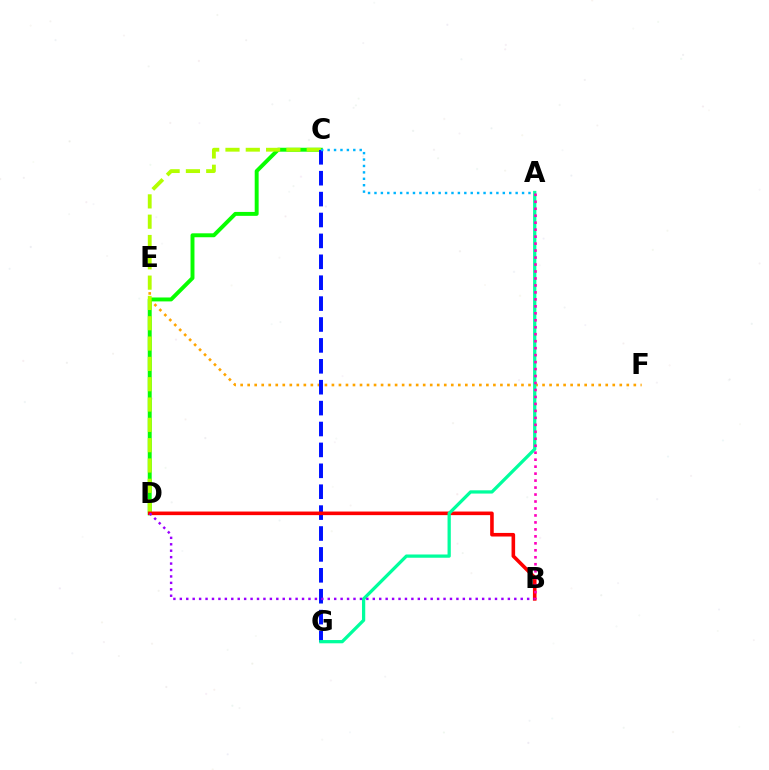{('E', 'F'): [{'color': '#ffa500', 'line_style': 'dotted', 'thickness': 1.91}], ('C', 'D'): [{'color': '#08ff00', 'line_style': 'solid', 'thickness': 2.83}, {'color': '#b3ff00', 'line_style': 'dashed', 'thickness': 2.76}], ('C', 'G'): [{'color': '#0010ff', 'line_style': 'dashed', 'thickness': 2.84}], ('A', 'C'): [{'color': '#00b5ff', 'line_style': 'dotted', 'thickness': 1.74}], ('B', 'D'): [{'color': '#ff0000', 'line_style': 'solid', 'thickness': 2.58}, {'color': '#9b00ff', 'line_style': 'dotted', 'thickness': 1.75}], ('A', 'G'): [{'color': '#00ff9d', 'line_style': 'solid', 'thickness': 2.34}], ('A', 'B'): [{'color': '#ff00bd', 'line_style': 'dotted', 'thickness': 1.89}]}